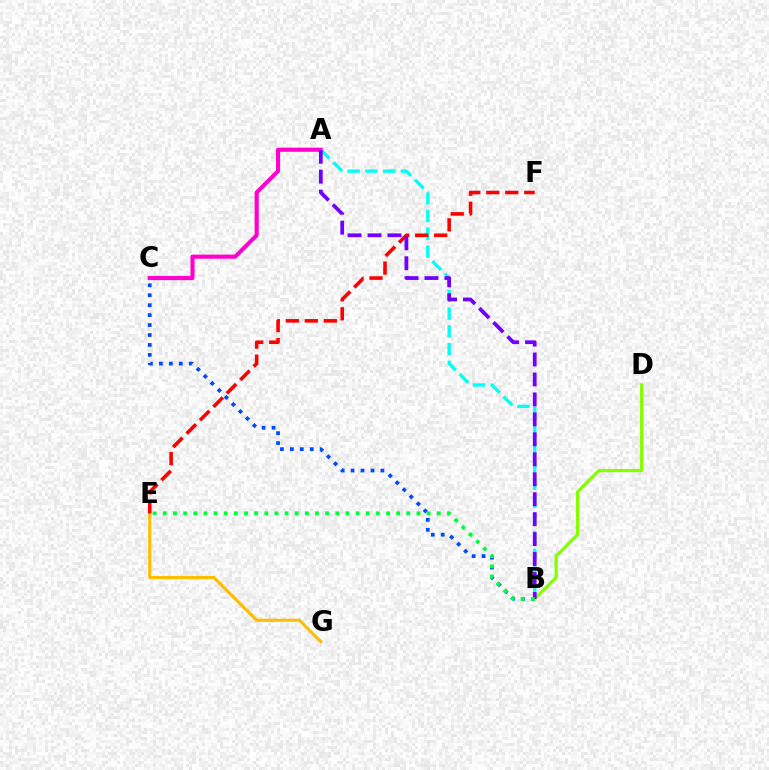{('A', 'C'): [{'color': '#ff00cf', 'line_style': 'solid', 'thickness': 2.96}], ('E', 'G'): [{'color': '#ffbd00', 'line_style': 'solid', 'thickness': 2.24}], ('A', 'B'): [{'color': '#00fff6', 'line_style': 'dashed', 'thickness': 2.41}, {'color': '#7200ff', 'line_style': 'dashed', 'thickness': 2.71}], ('E', 'F'): [{'color': '#ff0000', 'line_style': 'dashed', 'thickness': 2.58}], ('B', 'C'): [{'color': '#004bff', 'line_style': 'dotted', 'thickness': 2.7}], ('B', 'D'): [{'color': '#84ff00', 'line_style': 'solid', 'thickness': 2.32}], ('B', 'E'): [{'color': '#00ff39', 'line_style': 'dotted', 'thickness': 2.76}]}